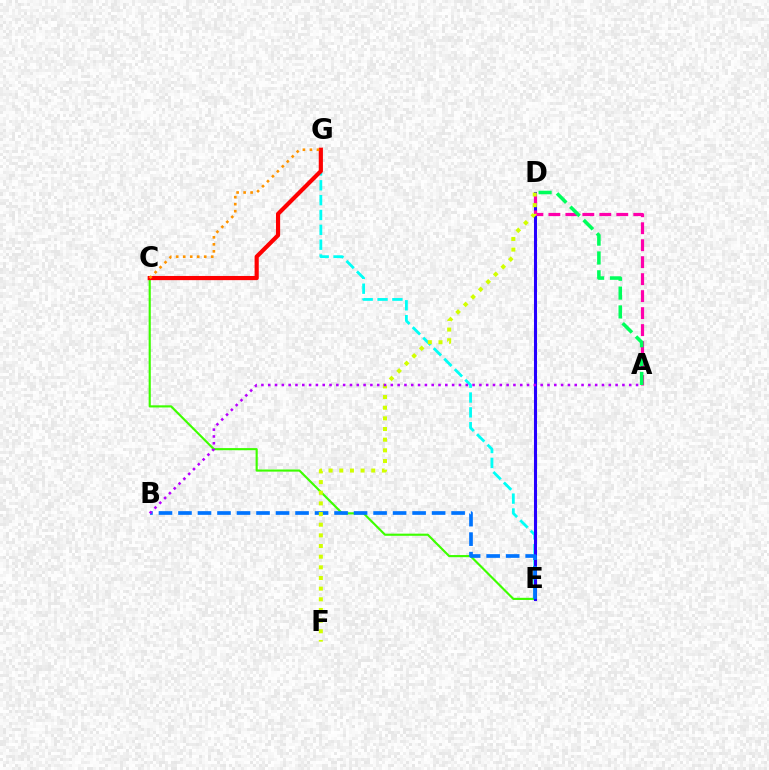{('E', 'G'): [{'color': '#00fff6', 'line_style': 'dashed', 'thickness': 2.02}], ('C', 'E'): [{'color': '#3dff00', 'line_style': 'solid', 'thickness': 1.54}], ('D', 'E'): [{'color': '#2500ff', 'line_style': 'solid', 'thickness': 2.2}], ('C', 'G'): [{'color': '#ff0000', 'line_style': 'solid', 'thickness': 3.0}, {'color': '#ff9400', 'line_style': 'dotted', 'thickness': 1.9}], ('A', 'D'): [{'color': '#ff00ac', 'line_style': 'dashed', 'thickness': 2.31}, {'color': '#00ff5c', 'line_style': 'dashed', 'thickness': 2.56}], ('B', 'E'): [{'color': '#0074ff', 'line_style': 'dashed', 'thickness': 2.65}], ('D', 'F'): [{'color': '#d1ff00', 'line_style': 'dotted', 'thickness': 2.9}], ('A', 'B'): [{'color': '#b900ff', 'line_style': 'dotted', 'thickness': 1.85}]}